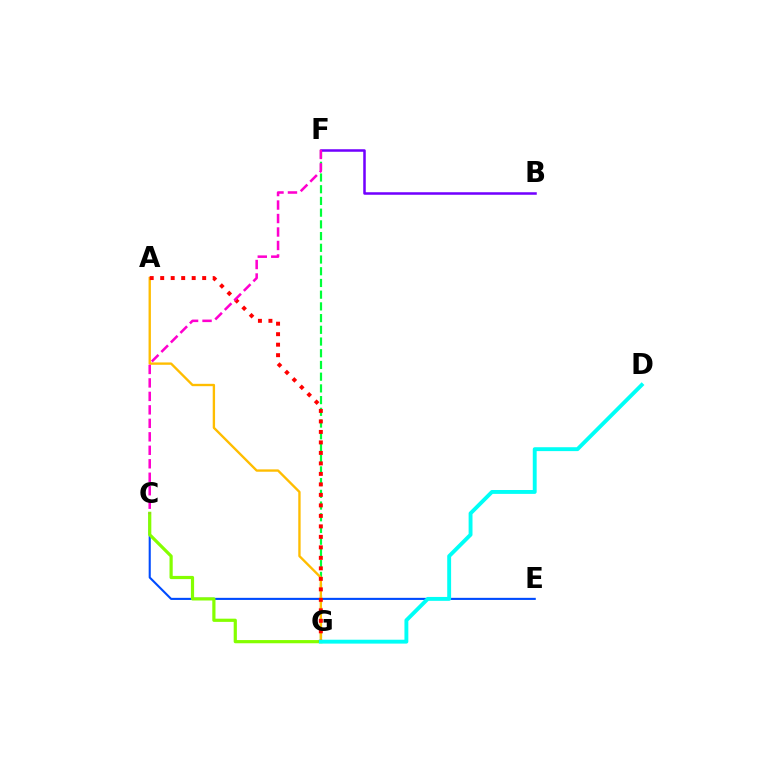{('C', 'E'): [{'color': '#004bff', 'line_style': 'solid', 'thickness': 1.51}], ('C', 'G'): [{'color': '#84ff00', 'line_style': 'solid', 'thickness': 2.3}], ('F', 'G'): [{'color': '#00ff39', 'line_style': 'dashed', 'thickness': 1.59}], ('A', 'G'): [{'color': '#ffbd00', 'line_style': 'solid', 'thickness': 1.69}, {'color': '#ff0000', 'line_style': 'dotted', 'thickness': 2.85}], ('B', 'F'): [{'color': '#7200ff', 'line_style': 'solid', 'thickness': 1.82}], ('D', 'G'): [{'color': '#00fff6', 'line_style': 'solid', 'thickness': 2.8}], ('C', 'F'): [{'color': '#ff00cf', 'line_style': 'dashed', 'thickness': 1.83}]}